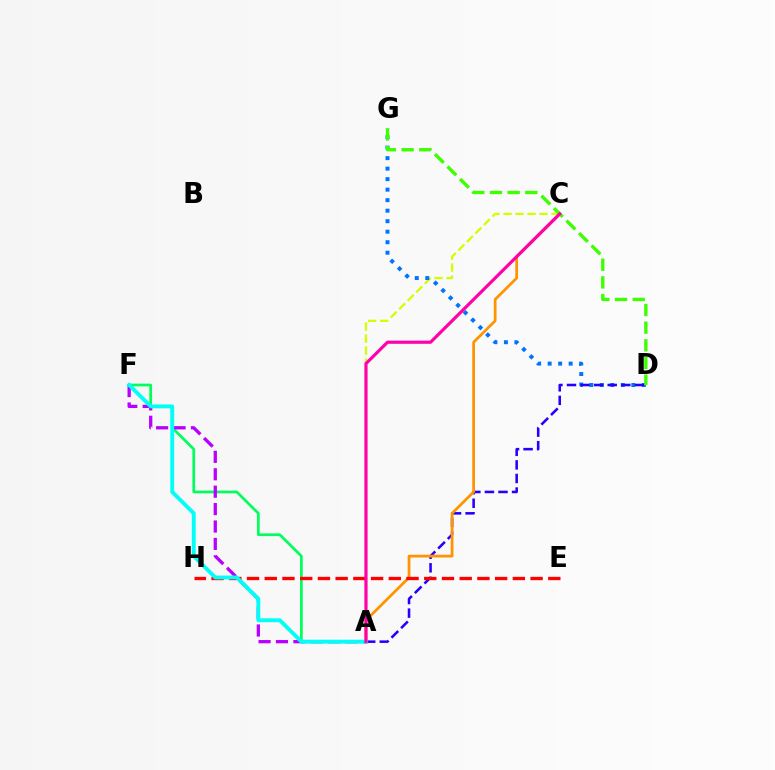{('A', 'C'): [{'color': '#d1ff00', 'line_style': 'dashed', 'thickness': 1.63}, {'color': '#ff9400', 'line_style': 'solid', 'thickness': 1.98}, {'color': '#ff00ac', 'line_style': 'solid', 'thickness': 2.29}], ('D', 'G'): [{'color': '#0074ff', 'line_style': 'dotted', 'thickness': 2.86}, {'color': '#3dff00', 'line_style': 'dashed', 'thickness': 2.4}], ('A', 'D'): [{'color': '#2500ff', 'line_style': 'dashed', 'thickness': 1.84}], ('A', 'F'): [{'color': '#00ff5c', 'line_style': 'solid', 'thickness': 1.96}, {'color': '#b900ff', 'line_style': 'dashed', 'thickness': 2.37}, {'color': '#00fff6', 'line_style': 'solid', 'thickness': 2.79}], ('E', 'H'): [{'color': '#ff0000', 'line_style': 'dashed', 'thickness': 2.41}]}